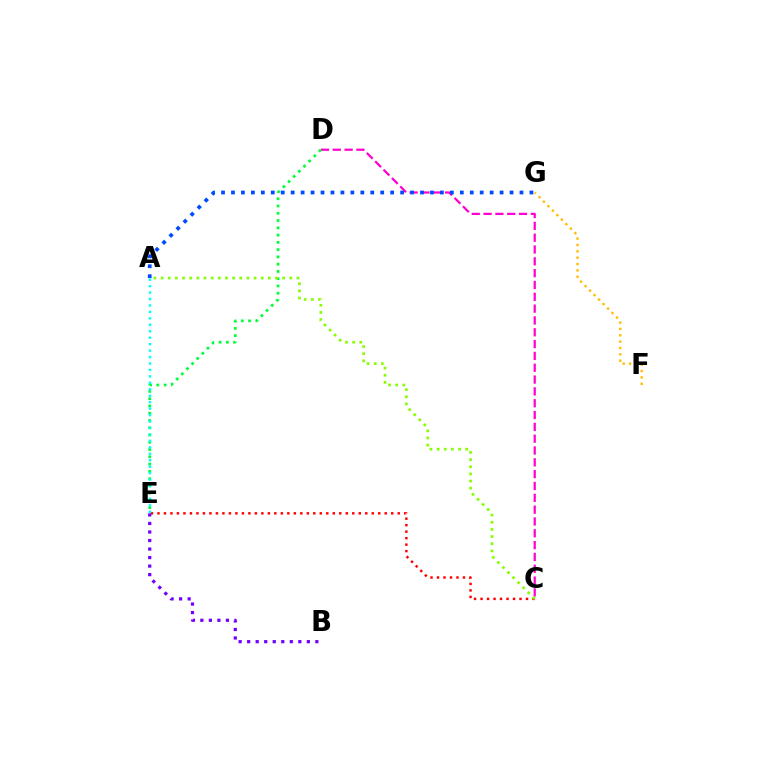{('C', 'E'): [{'color': '#ff0000', 'line_style': 'dotted', 'thickness': 1.76}], ('C', 'D'): [{'color': '#ff00cf', 'line_style': 'dashed', 'thickness': 1.61}], ('D', 'E'): [{'color': '#00ff39', 'line_style': 'dotted', 'thickness': 1.97}], ('A', 'C'): [{'color': '#84ff00', 'line_style': 'dotted', 'thickness': 1.94}], ('A', 'E'): [{'color': '#00fff6', 'line_style': 'dotted', 'thickness': 1.75}], ('B', 'E'): [{'color': '#7200ff', 'line_style': 'dotted', 'thickness': 2.32}], ('A', 'G'): [{'color': '#004bff', 'line_style': 'dotted', 'thickness': 2.7}], ('F', 'G'): [{'color': '#ffbd00', 'line_style': 'dotted', 'thickness': 1.73}]}